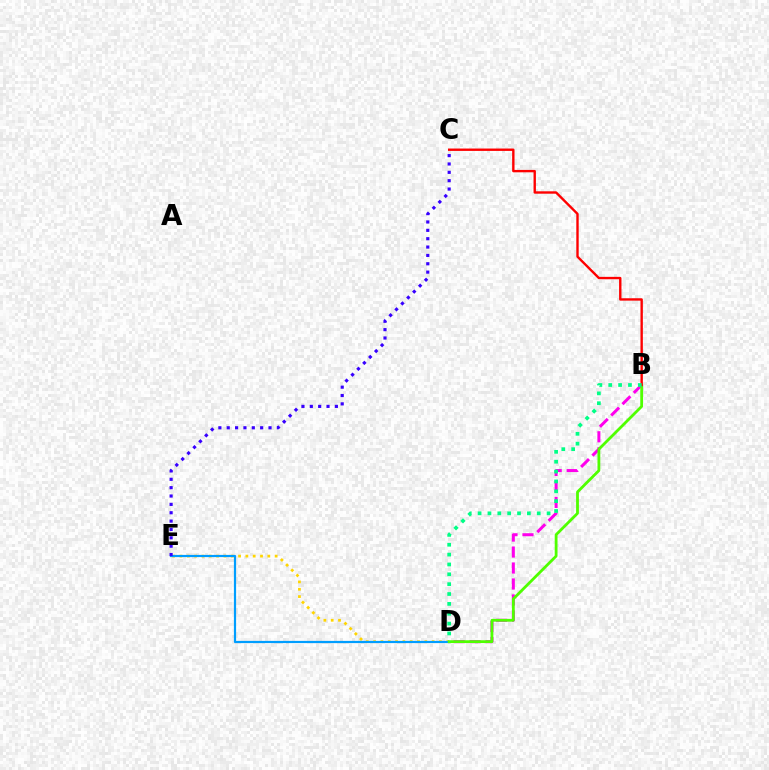{('B', 'D'): [{'color': '#ff00ed', 'line_style': 'dashed', 'thickness': 2.17}, {'color': '#4fff00', 'line_style': 'solid', 'thickness': 2.02}, {'color': '#00ff86', 'line_style': 'dotted', 'thickness': 2.68}], ('D', 'E'): [{'color': '#ffd500', 'line_style': 'dotted', 'thickness': 1.99}, {'color': '#009eff', 'line_style': 'solid', 'thickness': 1.59}], ('B', 'C'): [{'color': '#ff0000', 'line_style': 'solid', 'thickness': 1.72}], ('C', 'E'): [{'color': '#3700ff', 'line_style': 'dotted', 'thickness': 2.27}]}